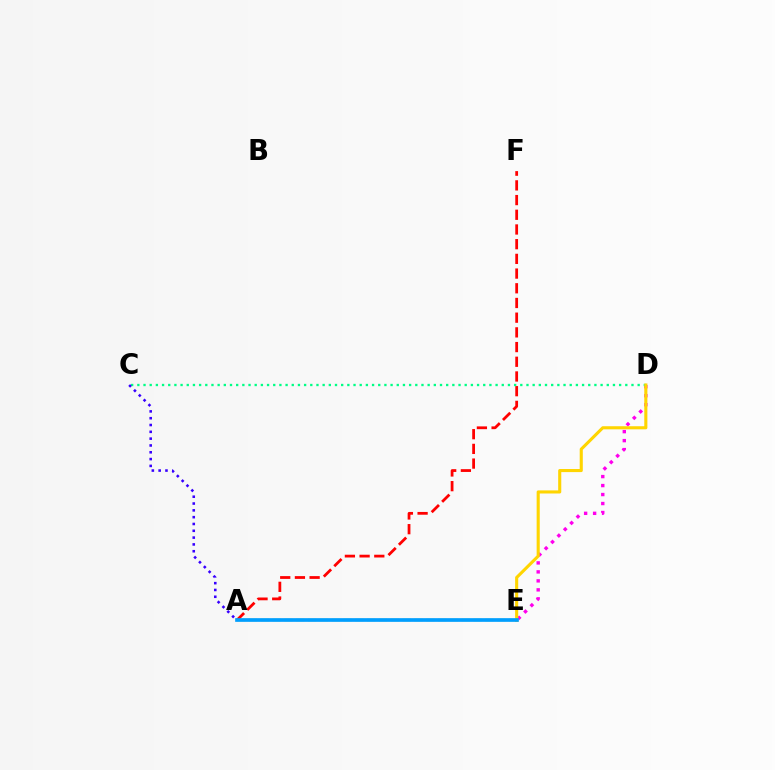{('A', 'F'): [{'color': '#ff0000', 'line_style': 'dashed', 'thickness': 2.0}], ('D', 'E'): [{'color': '#ff00ed', 'line_style': 'dotted', 'thickness': 2.44}, {'color': '#ffd500', 'line_style': 'solid', 'thickness': 2.23}], ('C', 'D'): [{'color': '#00ff86', 'line_style': 'dotted', 'thickness': 1.68}], ('A', 'E'): [{'color': '#4fff00', 'line_style': 'dashed', 'thickness': 1.61}, {'color': '#009eff', 'line_style': 'solid', 'thickness': 2.64}], ('A', 'C'): [{'color': '#3700ff', 'line_style': 'dotted', 'thickness': 1.85}]}